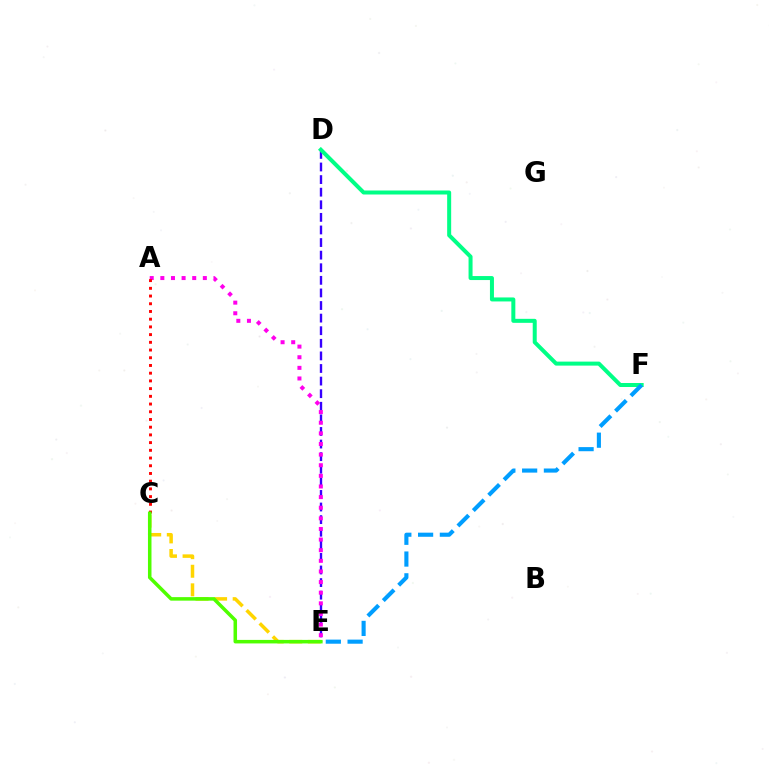{('D', 'E'): [{'color': '#3700ff', 'line_style': 'dashed', 'thickness': 1.71}], ('A', 'E'): [{'color': '#ff00ed', 'line_style': 'dotted', 'thickness': 2.89}], ('D', 'F'): [{'color': '#00ff86', 'line_style': 'solid', 'thickness': 2.88}], ('C', 'E'): [{'color': '#ffd500', 'line_style': 'dashed', 'thickness': 2.52}, {'color': '#4fff00', 'line_style': 'solid', 'thickness': 2.54}], ('A', 'C'): [{'color': '#ff0000', 'line_style': 'dotted', 'thickness': 2.1}], ('E', 'F'): [{'color': '#009eff', 'line_style': 'dashed', 'thickness': 2.96}]}